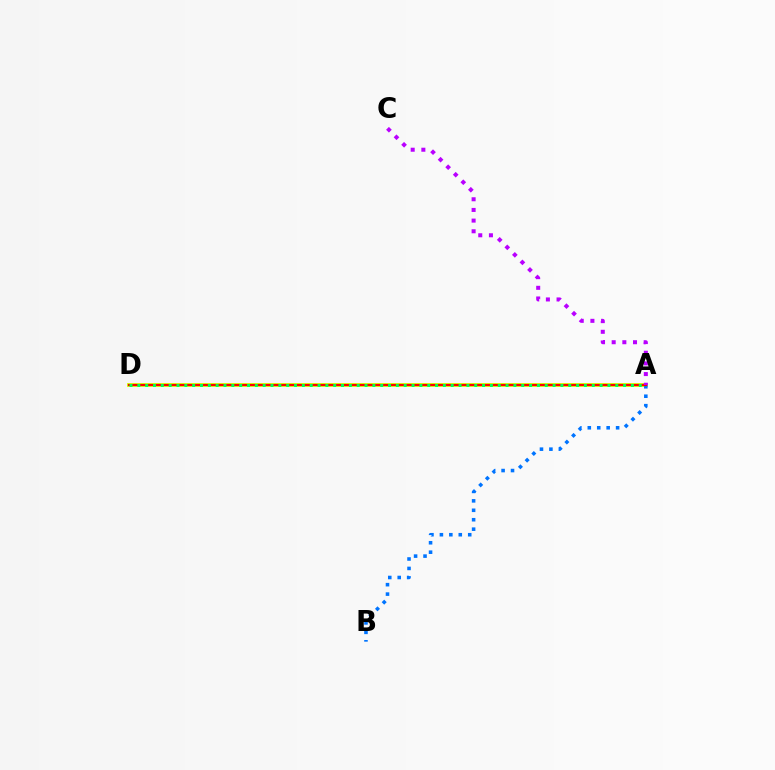{('A', 'D'): [{'color': '#d1ff00', 'line_style': 'solid', 'thickness': 2.78}, {'color': '#ff0000', 'line_style': 'solid', 'thickness': 1.54}, {'color': '#00ff5c', 'line_style': 'dotted', 'thickness': 2.13}], ('A', 'B'): [{'color': '#0074ff', 'line_style': 'dotted', 'thickness': 2.56}], ('A', 'C'): [{'color': '#b900ff', 'line_style': 'dotted', 'thickness': 2.9}]}